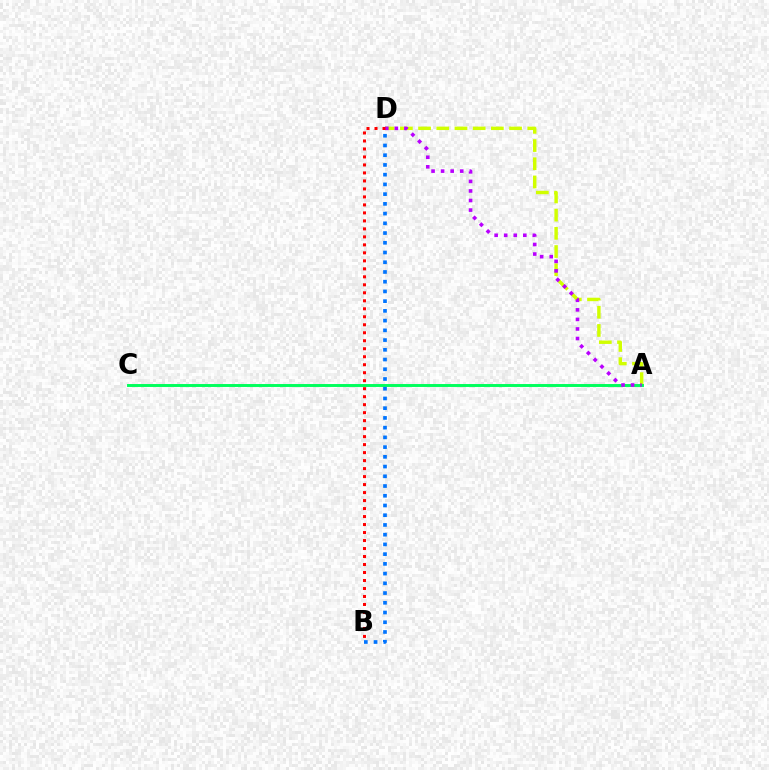{('A', 'D'): [{'color': '#d1ff00', 'line_style': 'dashed', 'thickness': 2.47}, {'color': '#b900ff', 'line_style': 'dotted', 'thickness': 2.6}], ('A', 'C'): [{'color': '#00ff5c', 'line_style': 'solid', 'thickness': 2.11}], ('B', 'D'): [{'color': '#0074ff', 'line_style': 'dotted', 'thickness': 2.64}, {'color': '#ff0000', 'line_style': 'dotted', 'thickness': 2.17}]}